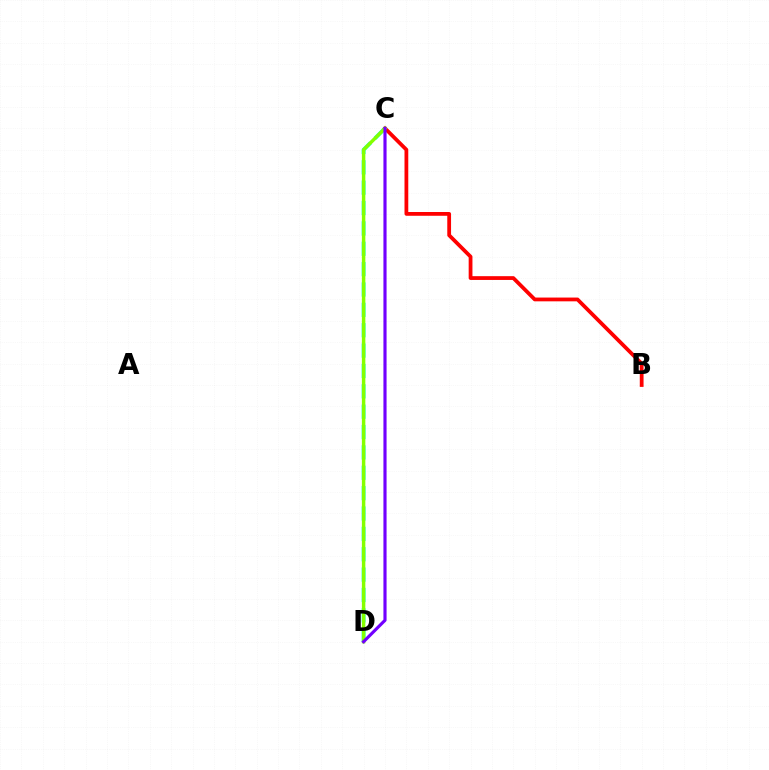{('C', 'D'): [{'color': '#00fff6', 'line_style': 'dashed', 'thickness': 2.77}, {'color': '#84ff00', 'line_style': 'solid', 'thickness': 2.49}, {'color': '#7200ff', 'line_style': 'solid', 'thickness': 2.27}], ('B', 'C'): [{'color': '#ff0000', 'line_style': 'solid', 'thickness': 2.72}]}